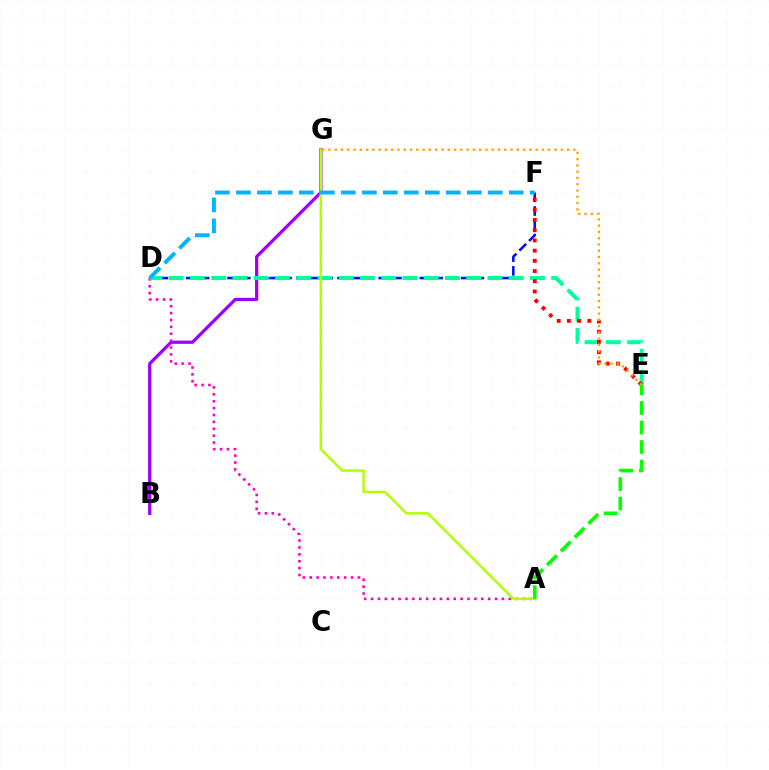{('D', 'F'): [{'color': '#0010ff', 'line_style': 'dashed', 'thickness': 1.87}, {'color': '#00b5ff', 'line_style': 'dashed', 'thickness': 2.85}], ('B', 'G'): [{'color': '#9b00ff', 'line_style': 'solid', 'thickness': 2.34}], ('A', 'D'): [{'color': '#ff00bd', 'line_style': 'dotted', 'thickness': 1.87}], ('D', 'E'): [{'color': '#00ff9d', 'line_style': 'dashed', 'thickness': 2.89}], ('E', 'F'): [{'color': '#ff0000', 'line_style': 'dotted', 'thickness': 2.77}], ('E', 'G'): [{'color': '#ffa500', 'line_style': 'dotted', 'thickness': 1.71}], ('A', 'G'): [{'color': '#b3ff00', 'line_style': 'solid', 'thickness': 1.78}], ('A', 'E'): [{'color': '#08ff00', 'line_style': 'dashed', 'thickness': 2.65}]}